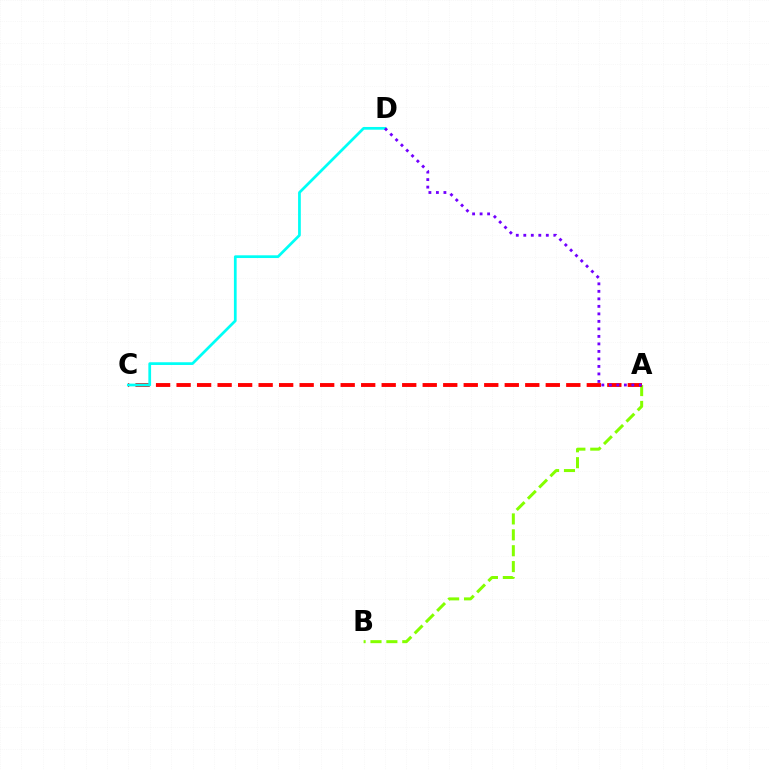{('A', 'B'): [{'color': '#84ff00', 'line_style': 'dashed', 'thickness': 2.16}], ('A', 'C'): [{'color': '#ff0000', 'line_style': 'dashed', 'thickness': 2.79}], ('C', 'D'): [{'color': '#00fff6', 'line_style': 'solid', 'thickness': 1.97}], ('A', 'D'): [{'color': '#7200ff', 'line_style': 'dotted', 'thickness': 2.04}]}